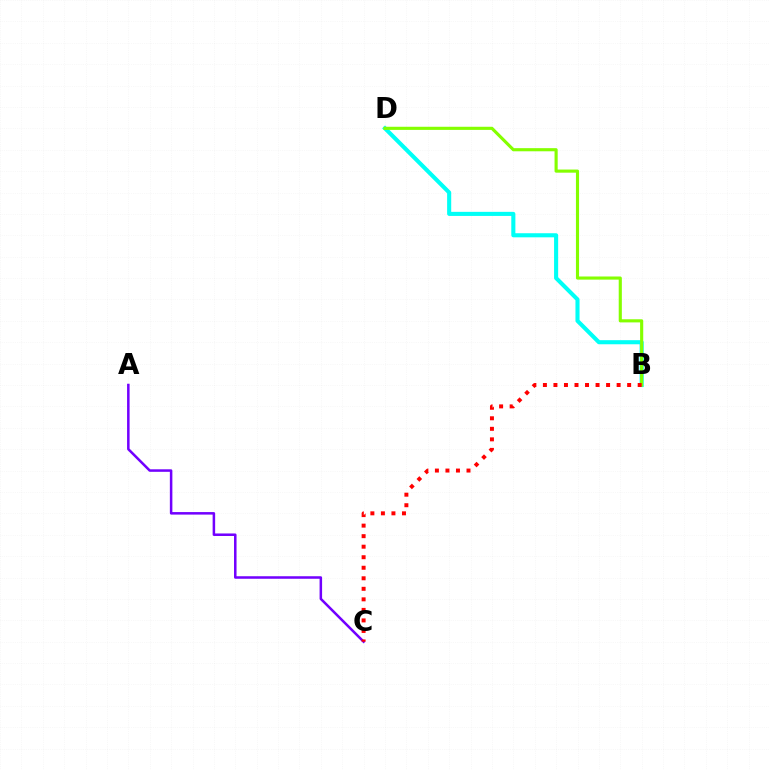{('B', 'D'): [{'color': '#00fff6', 'line_style': 'solid', 'thickness': 2.94}, {'color': '#84ff00', 'line_style': 'solid', 'thickness': 2.25}], ('A', 'C'): [{'color': '#7200ff', 'line_style': 'solid', 'thickness': 1.82}], ('B', 'C'): [{'color': '#ff0000', 'line_style': 'dotted', 'thickness': 2.86}]}